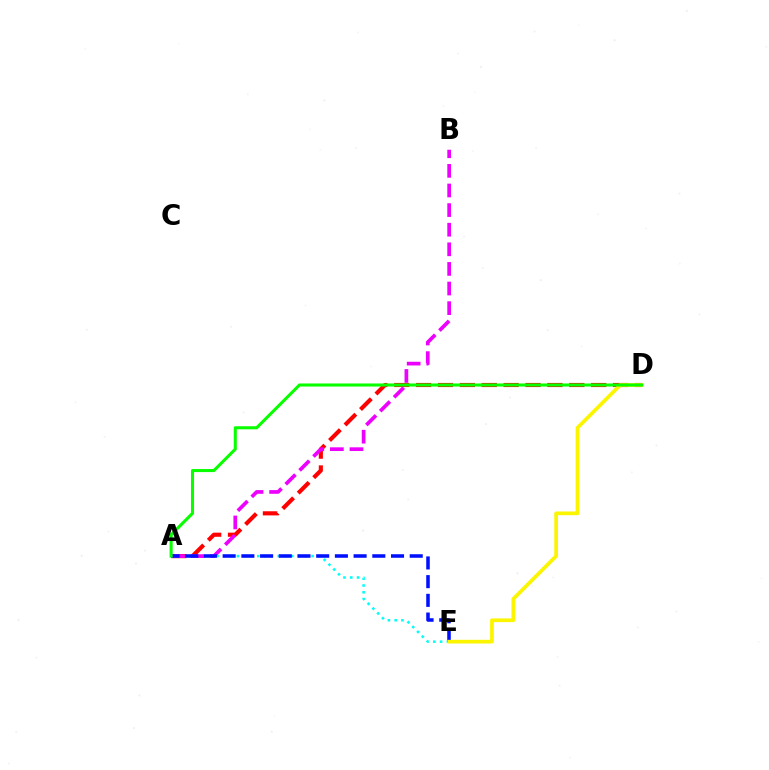{('A', 'E'): [{'color': '#00fff6', 'line_style': 'dotted', 'thickness': 1.84}, {'color': '#0010ff', 'line_style': 'dashed', 'thickness': 2.54}], ('A', 'D'): [{'color': '#ff0000', 'line_style': 'dashed', 'thickness': 2.97}, {'color': '#08ff00', 'line_style': 'solid', 'thickness': 2.2}], ('A', 'B'): [{'color': '#ee00ff', 'line_style': 'dashed', 'thickness': 2.66}], ('D', 'E'): [{'color': '#fcf500', 'line_style': 'solid', 'thickness': 2.66}]}